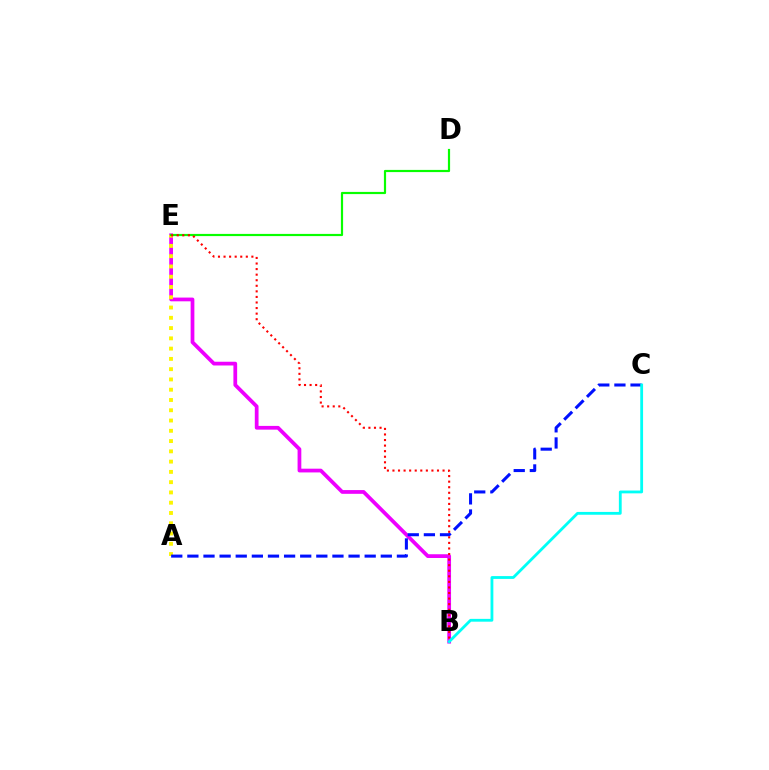{('B', 'E'): [{'color': '#ee00ff', 'line_style': 'solid', 'thickness': 2.69}, {'color': '#ff0000', 'line_style': 'dotted', 'thickness': 1.51}], ('A', 'E'): [{'color': '#fcf500', 'line_style': 'dotted', 'thickness': 2.79}], ('A', 'C'): [{'color': '#0010ff', 'line_style': 'dashed', 'thickness': 2.19}], ('D', 'E'): [{'color': '#08ff00', 'line_style': 'solid', 'thickness': 1.58}], ('B', 'C'): [{'color': '#00fff6', 'line_style': 'solid', 'thickness': 2.03}]}